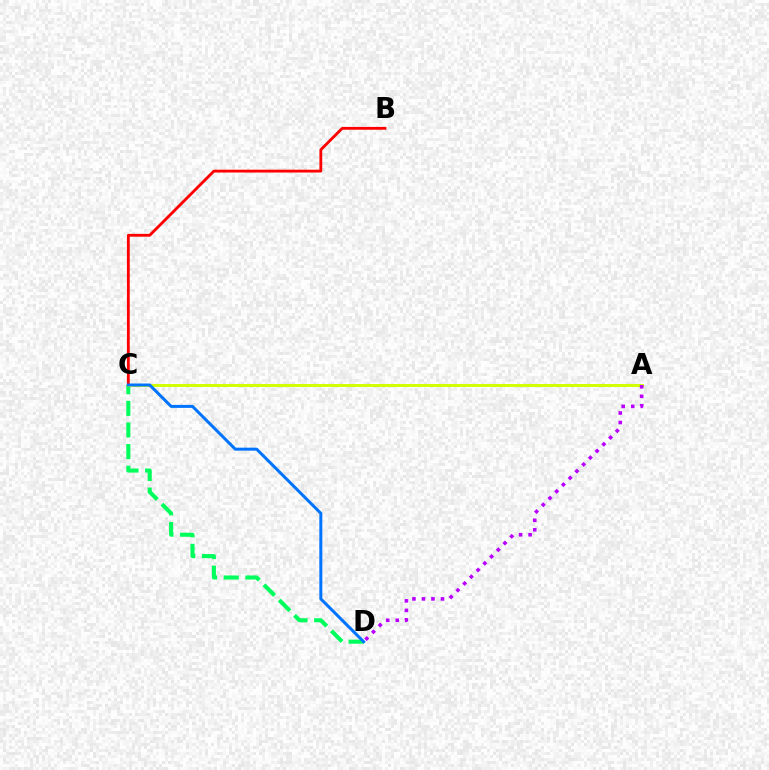{('B', 'C'): [{'color': '#ff0000', 'line_style': 'solid', 'thickness': 2.03}], ('C', 'D'): [{'color': '#00ff5c', 'line_style': 'dashed', 'thickness': 2.94}, {'color': '#0074ff', 'line_style': 'solid', 'thickness': 2.16}], ('A', 'C'): [{'color': '#d1ff00', 'line_style': 'solid', 'thickness': 2.11}], ('A', 'D'): [{'color': '#b900ff', 'line_style': 'dotted', 'thickness': 2.59}]}